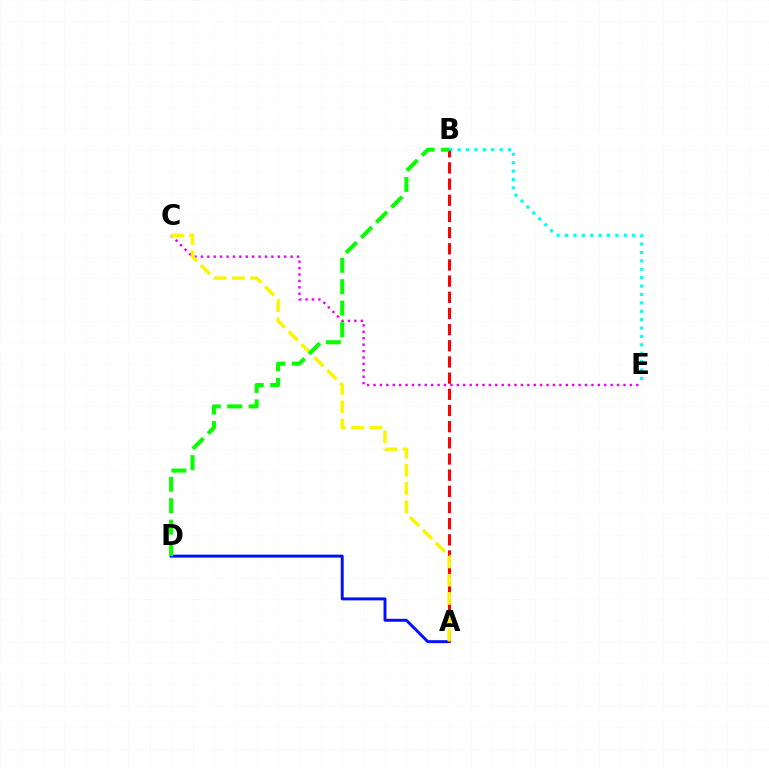{('A', 'D'): [{'color': '#0010ff', 'line_style': 'solid', 'thickness': 2.12}], ('C', 'E'): [{'color': '#ee00ff', 'line_style': 'dotted', 'thickness': 1.74}], ('B', 'E'): [{'color': '#00fff6', 'line_style': 'dotted', 'thickness': 2.28}], ('A', 'B'): [{'color': '#ff0000', 'line_style': 'dashed', 'thickness': 2.2}], ('A', 'C'): [{'color': '#fcf500', 'line_style': 'dashed', 'thickness': 2.48}], ('B', 'D'): [{'color': '#08ff00', 'line_style': 'dashed', 'thickness': 2.92}]}